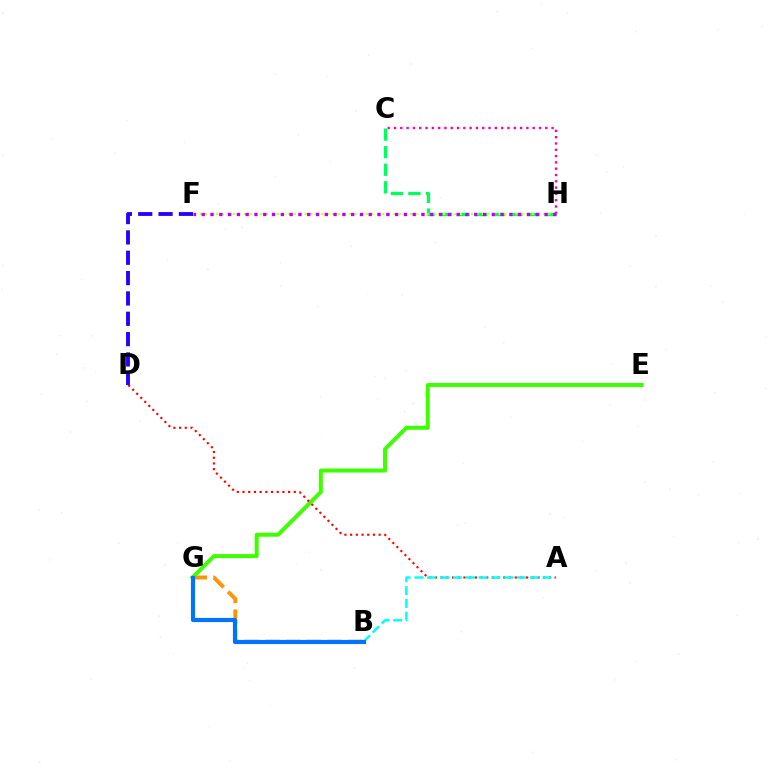{('C', 'H'): [{'color': '#00ff5c', 'line_style': 'dashed', 'thickness': 2.39}, {'color': '#ff00ac', 'line_style': 'dotted', 'thickness': 1.71}], ('B', 'G'): [{'color': '#ff9400', 'line_style': 'dashed', 'thickness': 2.82}, {'color': '#0074ff', 'line_style': 'solid', 'thickness': 3.0}], ('F', 'H'): [{'color': '#d1ff00', 'line_style': 'dotted', 'thickness': 1.5}, {'color': '#b900ff', 'line_style': 'dotted', 'thickness': 2.39}], ('E', 'G'): [{'color': '#3dff00', 'line_style': 'solid', 'thickness': 2.86}], ('A', 'D'): [{'color': '#ff0000', 'line_style': 'dotted', 'thickness': 1.55}], ('D', 'F'): [{'color': '#2500ff', 'line_style': 'dashed', 'thickness': 2.76}], ('A', 'B'): [{'color': '#00fff6', 'line_style': 'dashed', 'thickness': 1.74}]}